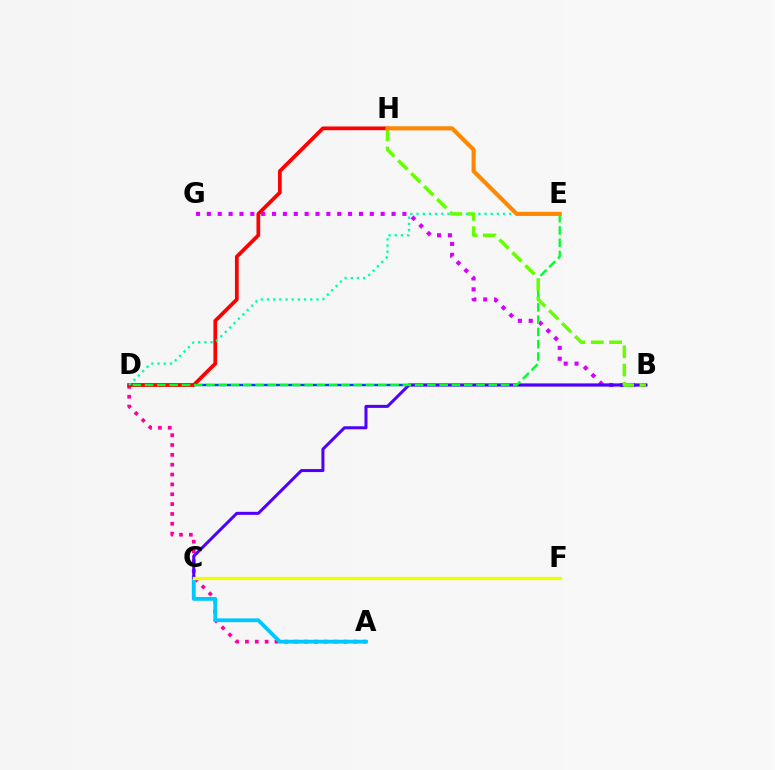{('A', 'D'): [{'color': '#ff00a0', 'line_style': 'dotted', 'thickness': 2.68}], ('A', 'C'): [{'color': '#00c7ff', 'line_style': 'solid', 'thickness': 2.75}], ('B', 'G'): [{'color': '#d600ff', 'line_style': 'dotted', 'thickness': 2.95}], ('B', 'D'): [{'color': '#003fff', 'line_style': 'solid', 'thickness': 1.76}], ('D', 'H'): [{'color': '#ff0000', 'line_style': 'solid', 'thickness': 2.69}], ('B', 'C'): [{'color': '#4f00ff', 'line_style': 'solid', 'thickness': 2.17}], ('D', 'E'): [{'color': '#00ff27', 'line_style': 'dashed', 'thickness': 1.67}, {'color': '#00ffaf', 'line_style': 'dotted', 'thickness': 1.68}], ('B', 'H'): [{'color': '#66ff00', 'line_style': 'dashed', 'thickness': 2.49}], ('E', 'H'): [{'color': '#ff8800', 'line_style': 'solid', 'thickness': 2.96}], ('C', 'F'): [{'color': '#eeff00', 'line_style': 'solid', 'thickness': 2.38}]}